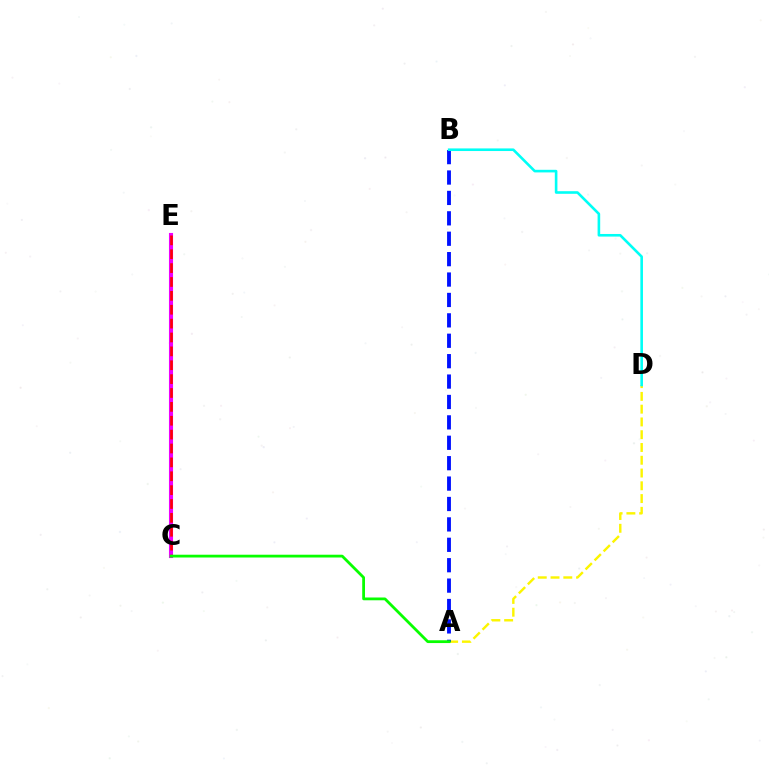{('A', 'D'): [{'color': '#fcf500', 'line_style': 'dashed', 'thickness': 1.74}], ('C', 'E'): [{'color': '#ee00ff', 'line_style': 'solid', 'thickness': 2.94}, {'color': '#ff0000', 'line_style': 'dashed', 'thickness': 1.89}], ('A', 'B'): [{'color': '#0010ff', 'line_style': 'dashed', 'thickness': 2.77}], ('B', 'D'): [{'color': '#00fff6', 'line_style': 'solid', 'thickness': 1.88}], ('A', 'C'): [{'color': '#08ff00', 'line_style': 'solid', 'thickness': 2.01}]}